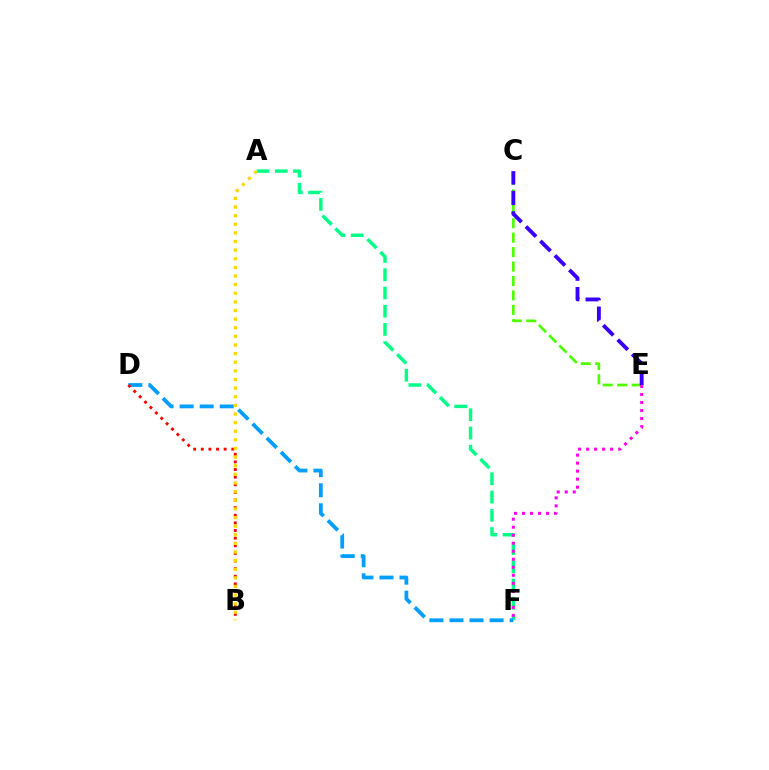{('A', 'F'): [{'color': '#00ff86', 'line_style': 'dashed', 'thickness': 2.48}], ('D', 'F'): [{'color': '#009eff', 'line_style': 'dashed', 'thickness': 2.72}], ('C', 'E'): [{'color': '#4fff00', 'line_style': 'dashed', 'thickness': 1.96}, {'color': '#3700ff', 'line_style': 'dashed', 'thickness': 2.78}], ('B', 'D'): [{'color': '#ff0000', 'line_style': 'dotted', 'thickness': 2.07}], ('E', 'F'): [{'color': '#ff00ed', 'line_style': 'dotted', 'thickness': 2.18}], ('A', 'B'): [{'color': '#ffd500', 'line_style': 'dotted', 'thickness': 2.34}]}